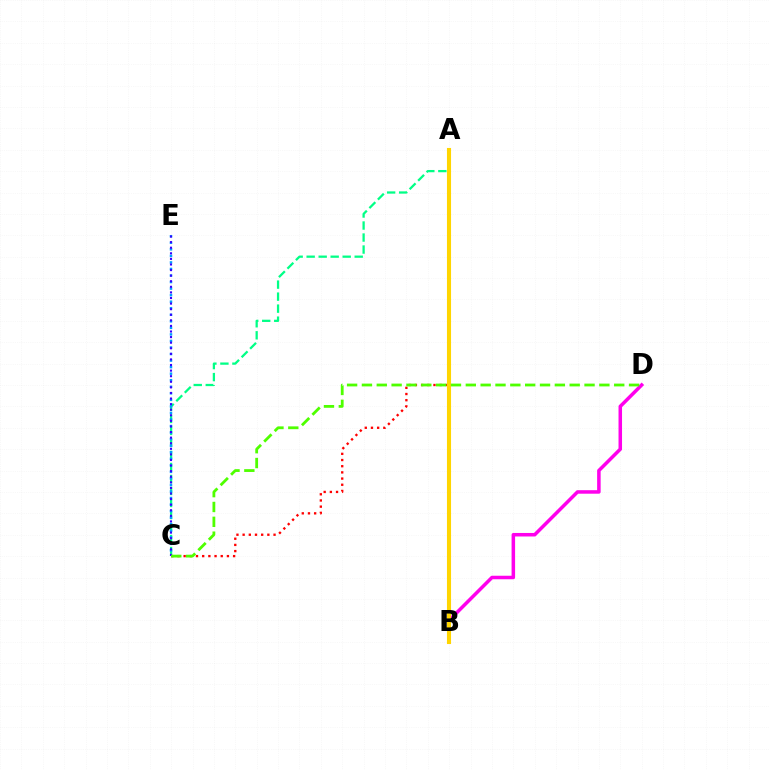{('B', 'D'): [{'color': '#ff00ed', 'line_style': 'solid', 'thickness': 2.53}], ('A', 'C'): [{'color': '#ff0000', 'line_style': 'dotted', 'thickness': 1.68}, {'color': '#00ff86', 'line_style': 'dashed', 'thickness': 1.63}], ('A', 'B'): [{'color': '#ffd500', 'line_style': 'solid', 'thickness': 2.95}], ('C', 'E'): [{'color': '#009eff', 'line_style': 'dotted', 'thickness': 1.78}, {'color': '#3700ff', 'line_style': 'dotted', 'thickness': 1.52}], ('C', 'D'): [{'color': '#4fff00', 'line_style': 'dashed', 'thickness': 2.02}]}